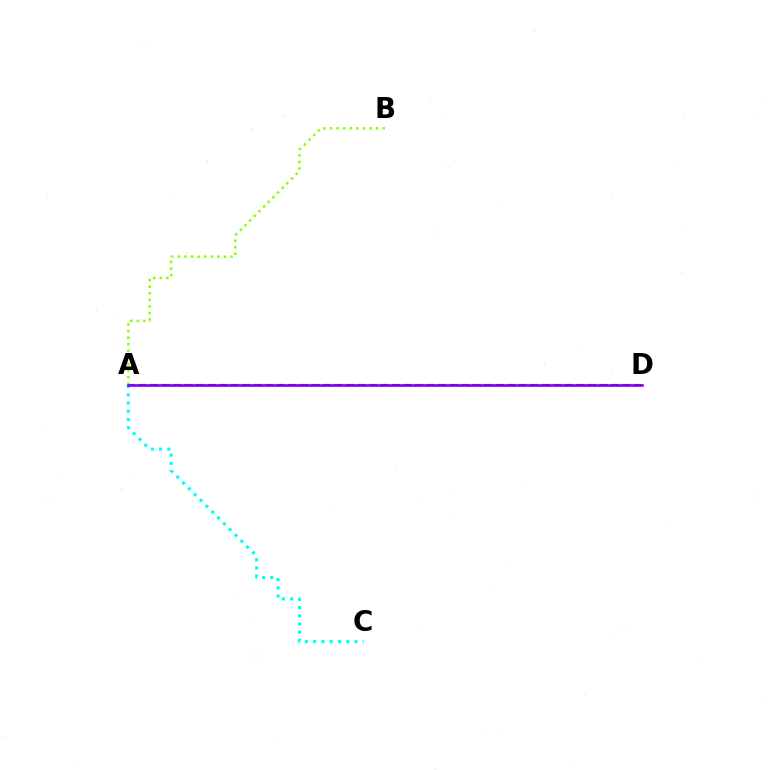{('A', 'D'): [{'color': '#ff0000', 'line_style': 'dashed', 'thickness': 1.57}, {'color': '#7200ff', 'line_style': 'solid', 'thickness': 1.85}], ('A', 'B'): [{'color': '#84ff00', 'line_style': 'dotted', 'thickness': 1.79}], ('A', 'C'): [{'color': '#00fff6', 'line_style': 'dotted', 'thickness': 2.24}]}